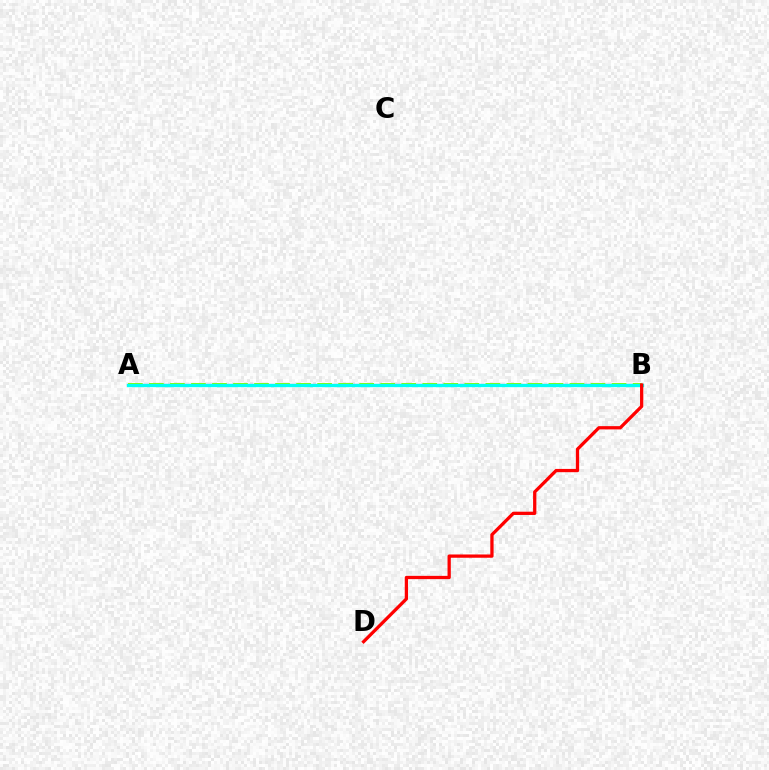{('A', 'B'): [{'color': '#7200ff', 'line_style': 'solid', 'thickness': 1.5}, {'color': '#84ff00', 'line_style': 'dashed', 'thickness': 2.86}, {'color': '#00fff6', 'line_style': 'solid', 'thickness': 2.38}], ('B', 'D'): [{'color': '#ff0000', 'line_style': 'solid', 'thickness': 2.36}]}